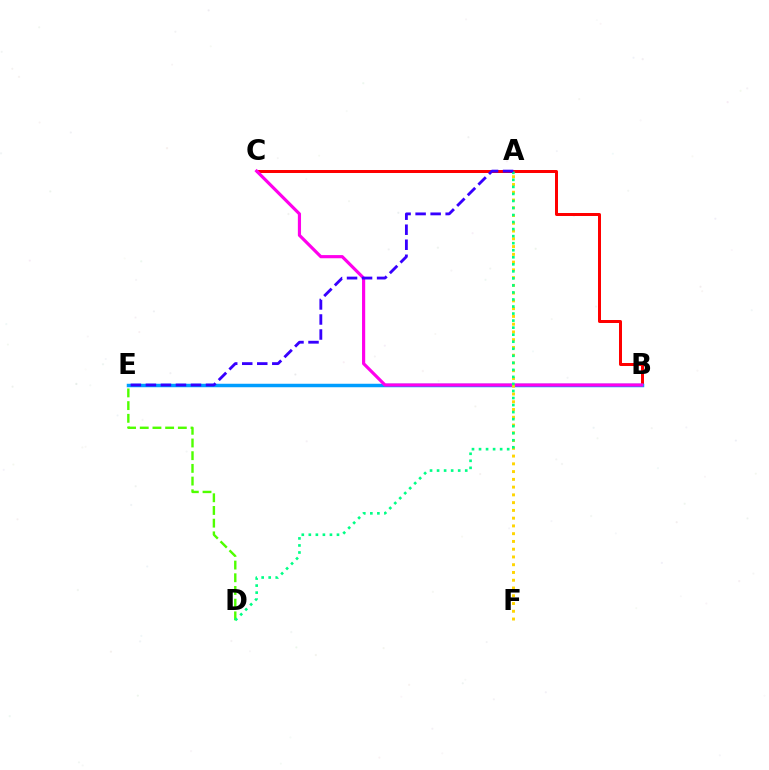{('D', 'E'): [{'color': '#4fff00', 'line_style': 'dashed', 'thickness': 1.72}], ('B', 'C'): [{'color': '#ff0000', 'line_style': 'solid', 'thickness': 2.16}, {'color': '#ff00ed', 'line_style': 'solid', 'thickness': 2.28}], ('B', 'E'): [{'color': '#009eff', 'line_style': 'solid', 'thickness': 2.51}], ('A', 'F'): [{'color': '#ffd500', 'line_style': 'dotted', 'thickness': 2.11}], ('A', 'D'): [{'color': '#00ff86', 'line_style': 'dotted', 'thickness': 1.91}], ('A', 'E'): [{'color': '#3700ff', 'line_style': 'dashed', 'thickness': 2.04}]}